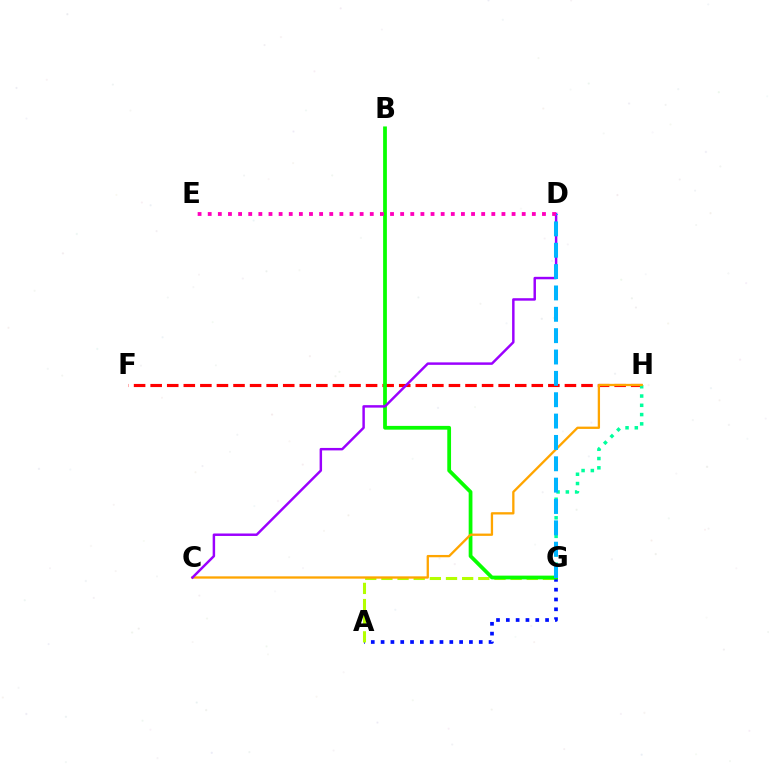{('A', 'G'): [{'color': '#0010ff', 'line_style': 'dotted', 'thickness': 2.67}, {'color': '#b3ff00', 'line_style': 'dashed', 'thickness': 2.19}], ('F', 'H'): [{'color': '#ff0000', 'line_style': 'dashed', 'thickness': 2.25}], ('G', 'H'): [{'color': '#00ff9d', 'line_style': 'dotted', 'thickness': 2.52}], ('B', 'G'): [{'color': '#08ff00', 'line_style': 'solid', 'thickness': 2.71}], ('C', 'H'): [{'color': '#ffa500', 'line_style': 'solid', 'thickness': 1.66}], ('C', 'D'): [{'color': '#9b00ff', 'line_style': 'solid', 'thickness': 1.77}], ('D', 'G'): [{'color': '#00b5ff', 'line_style': 'dashed', 'thickness': 2.9}], ('D', 'E'): [{'color': '#ff00bd', 'line_style': 'dotted', 'thickness': 2.75}]}